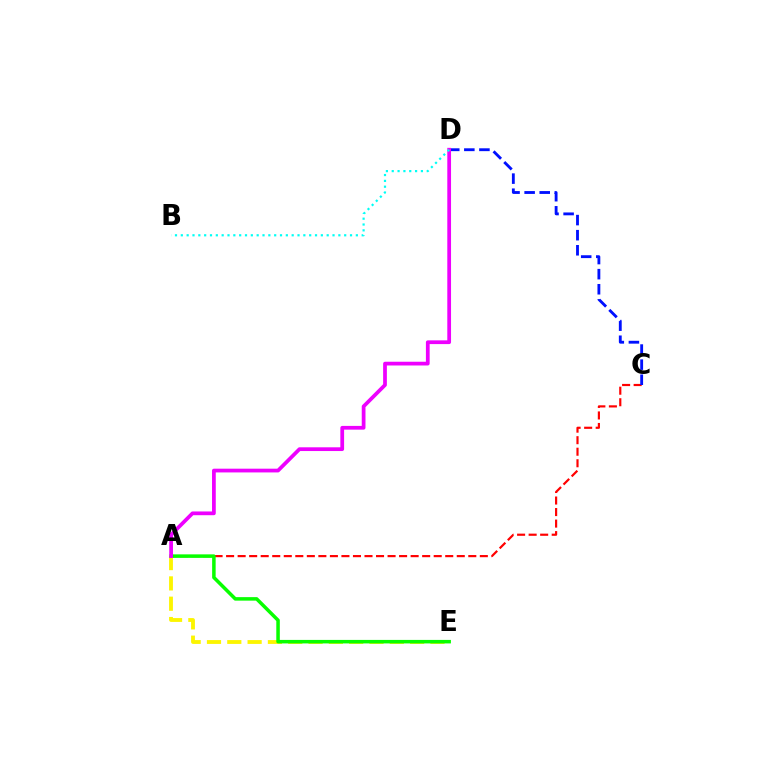{('A', 'C'): [{'color': '#ff0000', 'line_style': 'dashed', 'thickness': 1.57}], ('A', 'E'): [{'color': '#fcf500', 'line_style': 'dashed', 'thickness': 2.76}, {'color': '#08ff00', 'line_style': 'solid', 'thickness': 2.53}], ('C', 'D'): [{'color': '#0010ff', 'line_style': 'dashed', 'thickness': 2.05}], ('A', 'D'): [{'color': '#ee00ff', 'line_style': 'solid', 'thickness': 2.69}], ('B', 'D'): [{'color': '#00fff6', 'line_style': 'dotted', 'thickness': 1.59}]}